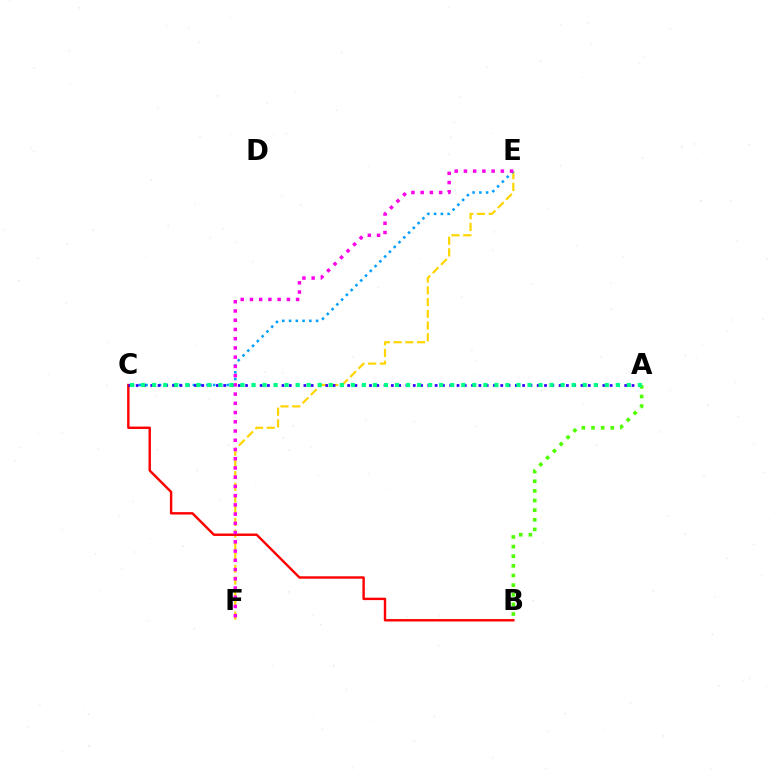{('E', 'F'): [{'color': '#ffd500', 'line_style': 'dashed', 'thickness': 1.59}, {'color': '#ff00ed', 'line_style': 'dotted', 'thickness': 2.51}], ('C', 'E'): [{'color': '#009eff', 'line_style': 'dotted', 'thickness': 1.84}], ('B', 'C'): [{'color': '#ff0000', 'line_style': 'solid', 'thickness': 1.74}], ('A', 'B'): [{'color': '#4fff00', 'line_style': 'dotted', 'thickness': 2.62}], ('A', 'C'): [{'color': '#3700ff', 'line_style': 'dotted', 'thickness': 1.98}, {'color': '#00ff86', 'line_style': 'dotted', 'thickness': 3.0}]}